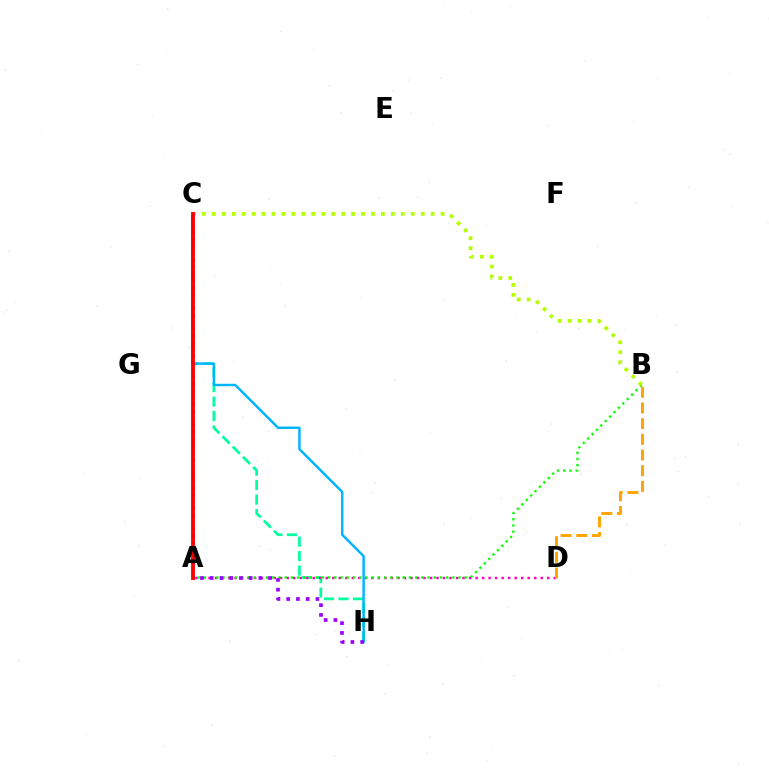{('C', 'H'): [{'color': '#00ff9d', 'line_style': 'dashed', 'thickness': 1.97}, {'color': '#00b5ff', 'line_style': 'solid', 'thickness': 1.77}], ('A', 'D'): [{'color': '#ff00bd', 'line_style': 'dotted', 'thickness': 1.77}], ('A', 'B'): [{'color': '#08ff00', 'line_style': 'dotted', 'thickness': 1.69}], ('B', 'C'): [{'color': '#b3ff00', 'line_style': 'dotted', 'thickness': 2.7}], ('A', 'C'): [{'color': '#0010ff', 'line_style': 'dotted', 'thickness': 1.87}, {'color': '#ff0000', 'line_style': 'solid', 'thickness': 2.76}], ('A', 'H'): [{'color': '#9b00ff', 'line_style': 'dotted', 'thickness': 2.65}], ('B', 'D'): [{'color': '#ffa500', 'line_style': 'dashed', 'thickness': 2.13}]}